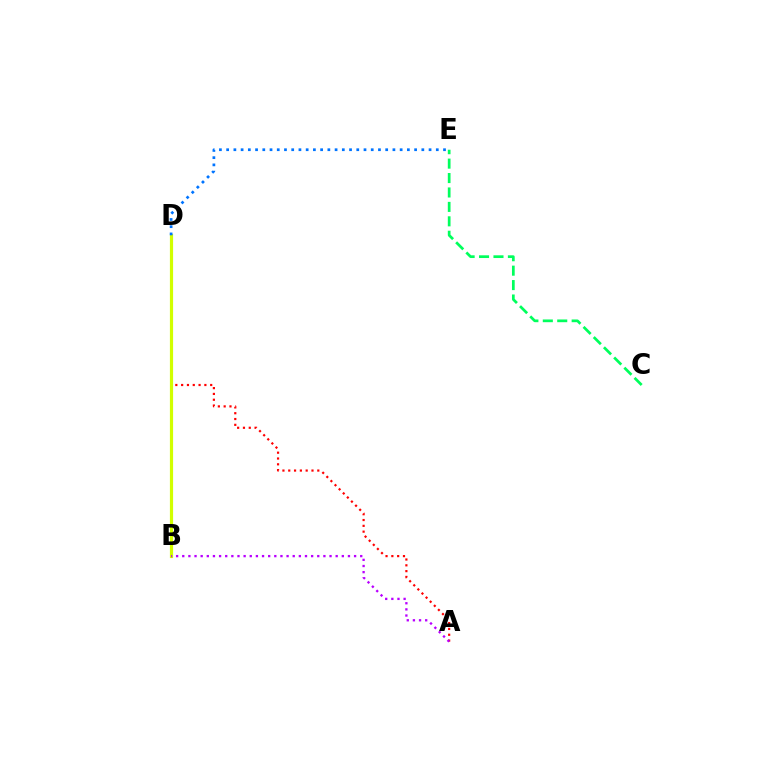{('A', 'D'): [{'color': '#ff0000', 'line_style': 'dotted', 'thickness': 1.58}], ('B', 'D'): [{'color': '#d1ff00', 'line_style': 'solid', 'thickness': 2.3}], ('D', 'E'): [{'color': '#0074ff', 'line_style': 'dotted', 'thickness': 1.96}], ('C', 'E'): [{'color': '#00ff5c', 'line_style': 'dashed', 'thickness': 1.96}], ('A', 'B'): [{'color': '#b900ff', 'line_style': 'dotted', 'thickness': 1.67}]}